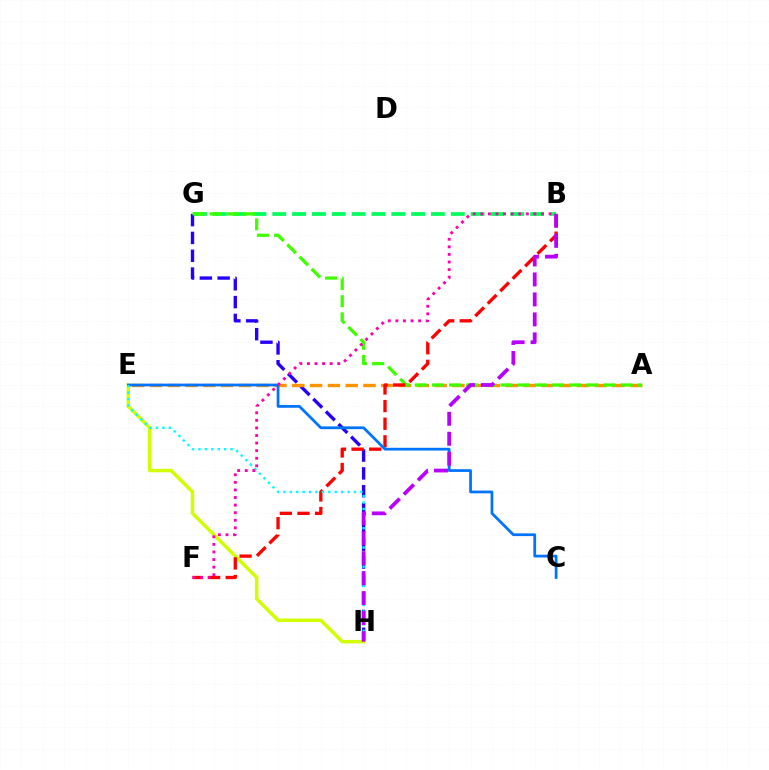{('B', 'G'): [{'color': '#00ff5c', 'line_style': 'dashed', 'thickness': 2.69}], ('G', 'H'): [{'color': '#2500ff', 'line_style': 'dashed', 'thickness': 2.42}], ('A', 'E'): [{'color': '#ff9400', 'line_style': 'dashed', 'thickness': 2.42}], ('A', 'G'): [{'color': '#3dff00', 'line_style': 'dashed', 'thickness': 2.33}], ('E', 'H'): [{'color': '#d1ff00', 'line_style': 'solid', 'thickness': 2.51}, {'color': '#00fff6', 'line_style': 'dotted', 'thickness': 1.74}], ('B', 'F'): [{'color': '#ff0000', 'line_style': 'dashed', 'thickness': 2.39}, {'color': '#ff00ac', 'line_style': 'dotted', 'thickness': 2.06}], ('C', 'E'): [{'color': '#0074ff', 'line_style': 'solid', 'thickness': 1.99}], ('B', 'H'): [{'color': '#b900ff', 'line_style': 'dashed', 'thickness': 2.72}]}